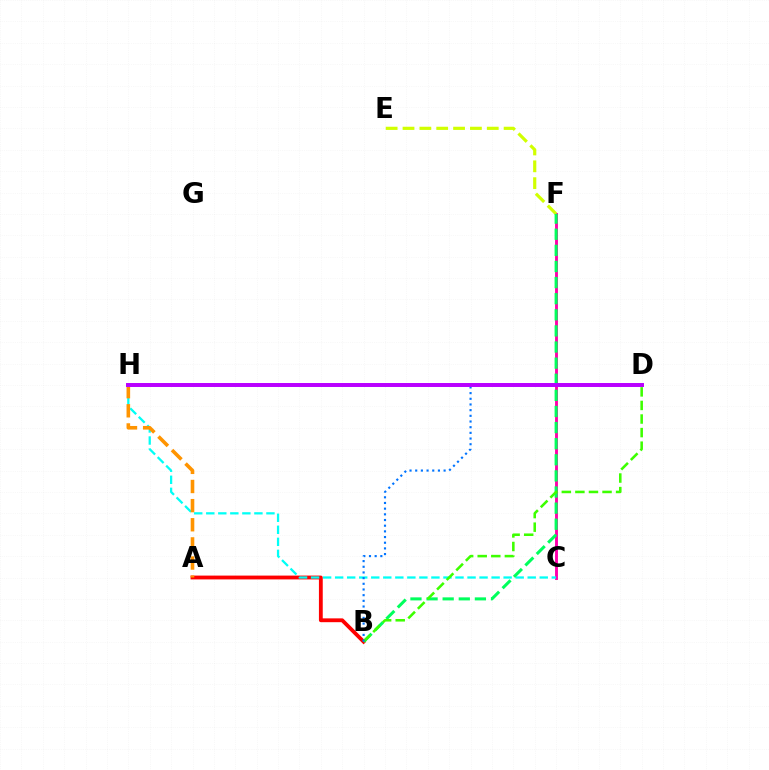{('A', 'B'): [{'color': '#ff0000', 'line_style': 'solid', 'thickness': 2.75}], ('C', 'F'): [{'color': '#ff00ac', 'line_style': 'solid', 'thickness': 2.08}], ('C', 'H'): [{'color': '#00fff6', 'line_style': 'dashed', 'thickness': 1.63}], ('A', 'H'): [{'color': '#ff9400', 'line_style': 'dashed', 'thickness': 2.6}], ('E', 'F'): [{'color': '#d1ff00', 'line_style': 'dashed', 'thickness': 2.29}], ('B', 'F'): [{'color': '#00ff5c', 'line_style': 'dashed', 'thickness': 2.19}], ('B', 'D'): [{'color': '#3dff00', 'line_style': 'dashed', 'thickness': 1.84}, {'color': '#0074ff', 'line_style': 'dotted', 'thickness': 1.54}], ('D', 'H'): [{'color': '#2500ff', 'line_style': 'solid', 'thickness': 1.79}, {'color': '#b900ff', 'line_style': 'solid', 'thickness': 2.85}]}